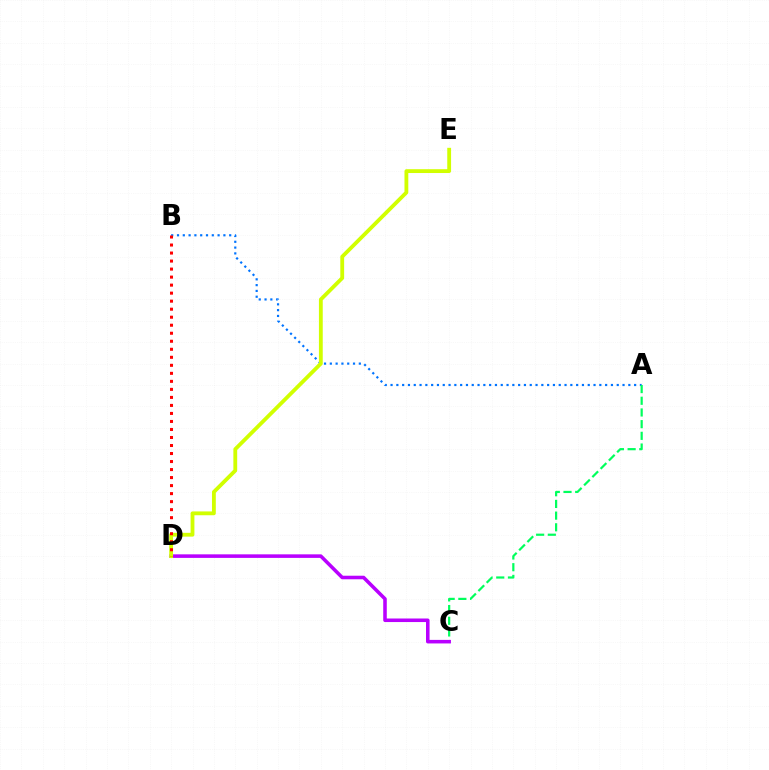{('A', 'B'): [{'color': '#0074ff', 'line_style': 'dotted', 'thickness': 1.58}], ('A', 'C'): [{'color': '#00ff5c', 'line_style': 'dashed', 'thickness': 1.59}], ('C', 'D'): [{'color': '#b900ff', 'line_style': 'solid', 'thickness': 2.56}], ('D', 'E'): [{'color': '#d1ff00', 'line_style': 'solid', 'thickness': 2.75}], ('B', 'D'): [{'color': '#ff0000', 'line_style': 'dotted', 'thickness': 2.18}]}